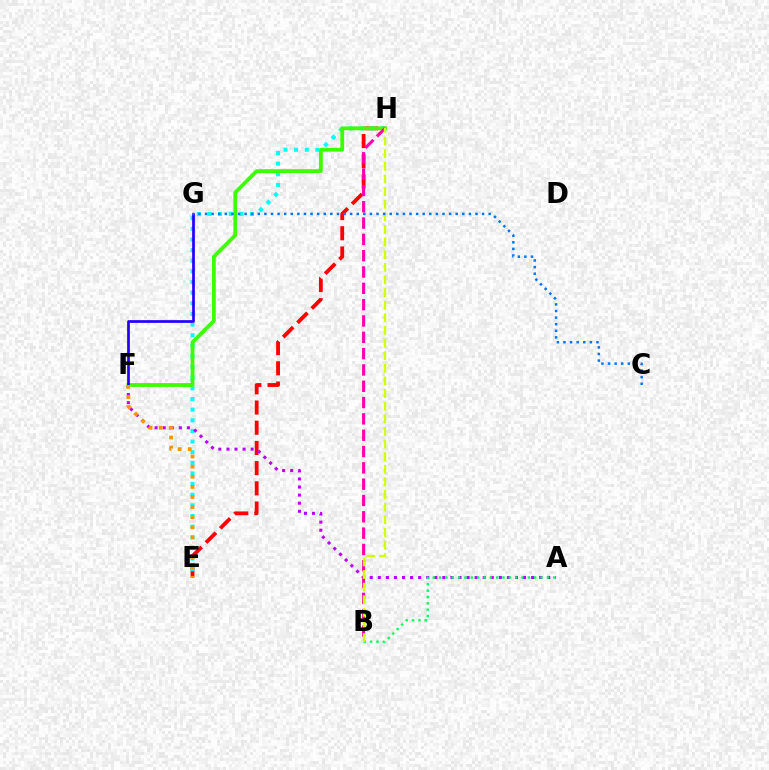{('E', 'H'): [{'color': '#ff0000', 'line_style': 'dashed', 'thickness': 2.74}, {'color': '#00fff6', 'line_style': 'dotted', 'thickness': 2.89}], ('F', 'H'): [{'color': '#3dff00', 'line_style': 'solid', 'thickness': 2.73}], ('F', 'G'): [{'color': '#2500ff', 'line_style': 'solid', 'thickness': 1.96}], ('A', 'F'): [{'color': '#b900ff', 'line_style': 'dotted', 'thickness': 2.19}], ('A', 'B'): [{'color': '#00ff5c', 'line_style': 'dotted', 'thickness': 1.72}], ('E', 'F'): [{'color': '#ff9400', 'line_style': 'dotted', 'thickness': 2.75}], ('B', 'H'): [{'color': '#ff00ac', 'line_style': 'dashed', 'thickness': 2.22}, {'color': '#d1ff00', 'line_style': 'dashed', 'thickness': 1.71}], ('C', 'G'): [{'color': '#0074ff', 'line_style': 'dotted', 'thickness': 1.79}]}